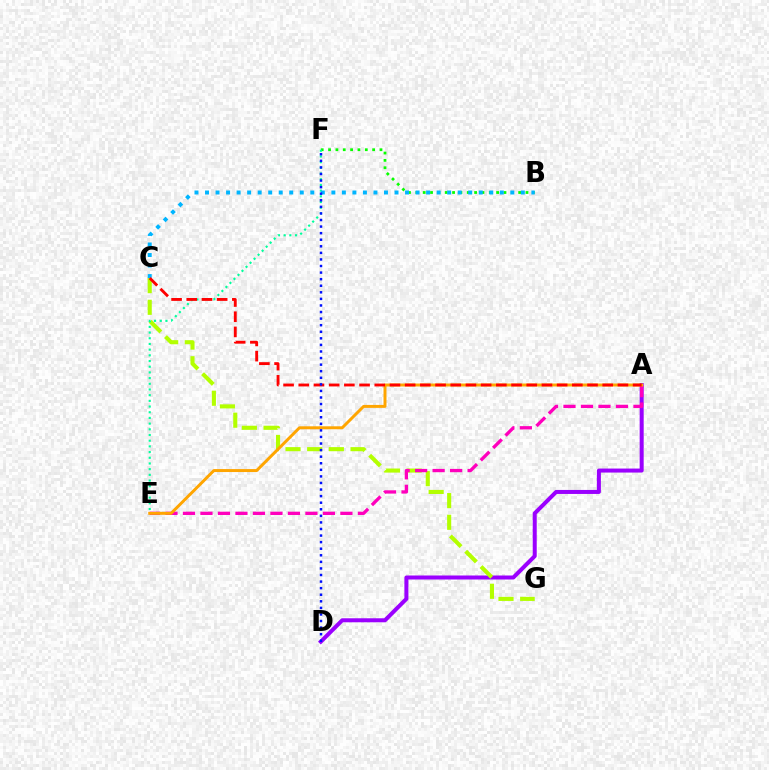{('A', 'D'): [{'color': '#9b00ff', 'line_style': 'solid', 'thickness': 2.89}], ('B', 'F'): [{'color': '#08ff00', 'line_style': 'dotted', 'thickness': 2.0}], ('C', 'G'): [{'color': '#b3ff00', 'line_style': 'dashed', 'thickness': 2.94}], ('A', 'E'): [{'color': '#ff00bd', 'line_style': 'dashed', 'thickness': 2.38}, {'color': '#ffa500', 'line_style': 'solid', 'thickness': 2.13}], ('E', 'F'): [{'color': '#00ff9d', 'line_style': 'dotted', 'thickness': 1.55}], ('B', 'C'): [{'color': '#00b5ff', 'line_style': 'dotted', 'thickness': 2.86}], ('A', 'C'): [{'color': '#ff0000', 'line_style': 'dashed', 'thickness': 2.06}], ('D', 'F'): [{'color': '#0010ff', 'line_style': 'dotted', 'thickness': 1.79}]}